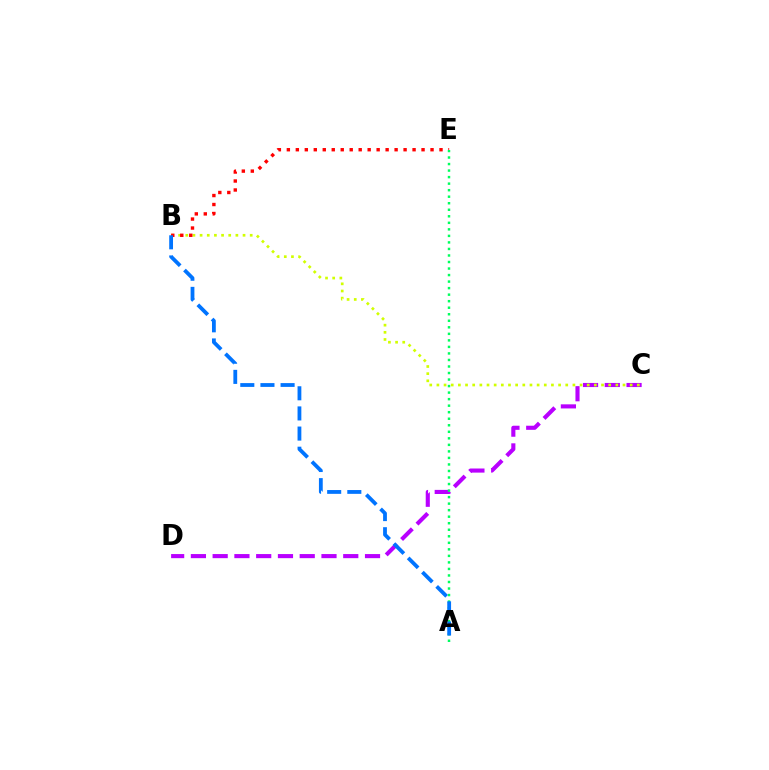{('C', 'D'): [{'color': '#b900ff', 'line_style': 'dashed', 'thickness': 2.96}], ('B', 'C'): [{'color': '#d1ff00', 'line_style': 'dotted', 'thickness': 1.94}], ('B', 'E'): [{'color': '#ff0000', 'line_style': 'dotted', 'thickness': 2.44}], ('A', 'E'): [{'color': '#00ff5c', 'line_style': 'dotted', 'thickness': 1.77}], ('A', 'B'): [{'color': '#0074ff', 'line_style': 'dashed', 'thickness': 2.74}]}